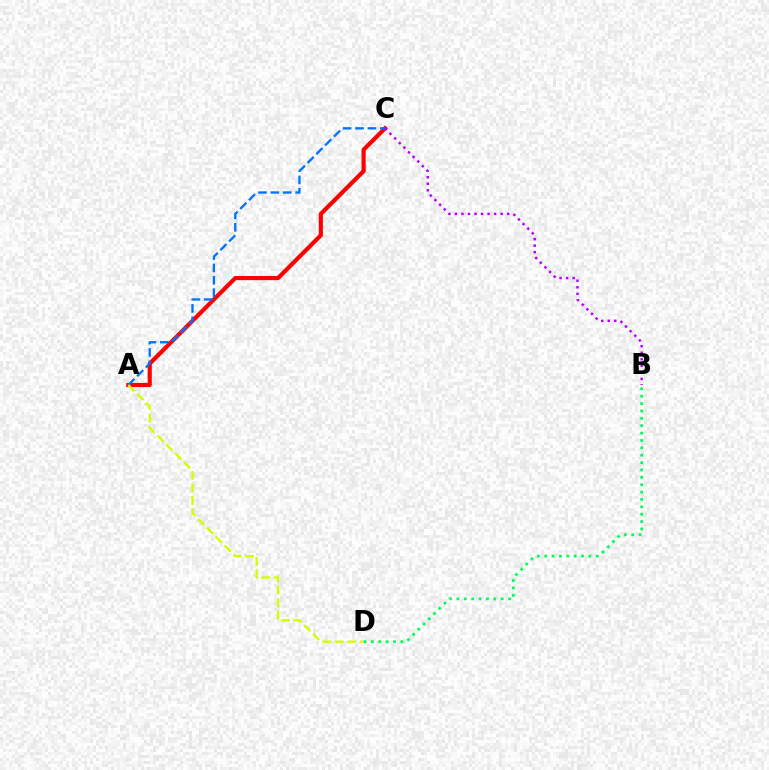{('A', 'C'): [{'color': '#ff0000', 'line_style': 'solid', 'thickness': 3.0}, {'color': '#0074ff', 'line_style': 'dashed', 'thickness': 1.68}], ('B', 'D'): [{'color': '#00ff5c', 'line_style': 'dotted', 'thickness': 2.0}], ('A', 'D'): [{'color': '#d1ff00', 'line_style': 'dashed', 'thickness': 1.7}], ('B', 'C'): [{'color': '#b900ff', 'line_style': 'dotted', 'thickness': 1.78}]}